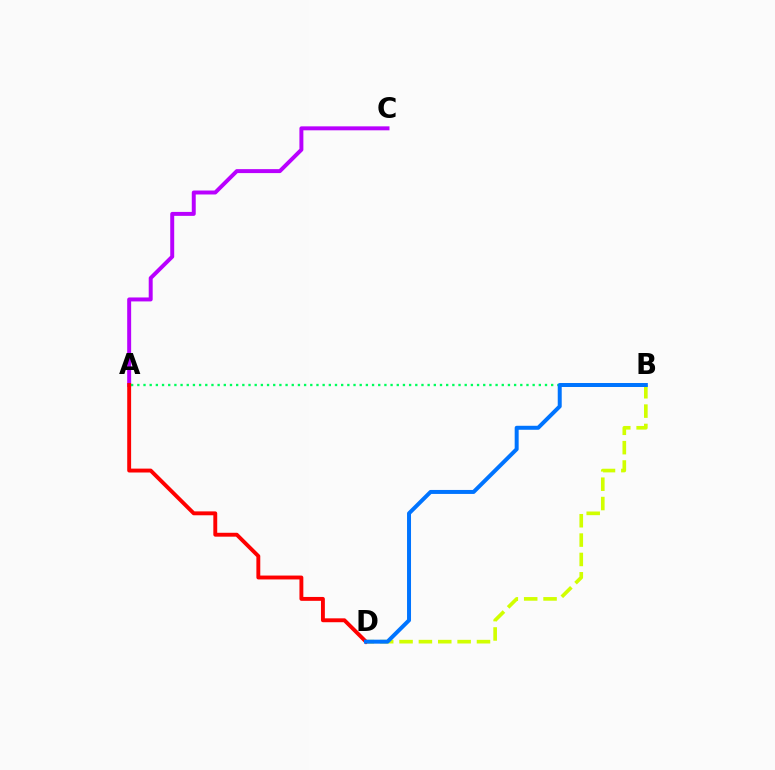{('A', 'C'): [{'color': '#b900ff', 'line_style': 'solid', 'thickness': 2.85}], ('B', 'D'): [{'color': '#d1ff00', 'line_style': 'dashed', 'thickness': 2.63}, {'color': '#0074ff', 'line_style': 'solid', 'thickness': 2.87}], ('A', 'B'): [{'color': '#00ff5c', 'line_style': 'dotted', 'thickness': 1.68}], ('A', 'D'): [{'color': '#ff0000', 'line_style': 'solid', 'thickness': 2.8}]}